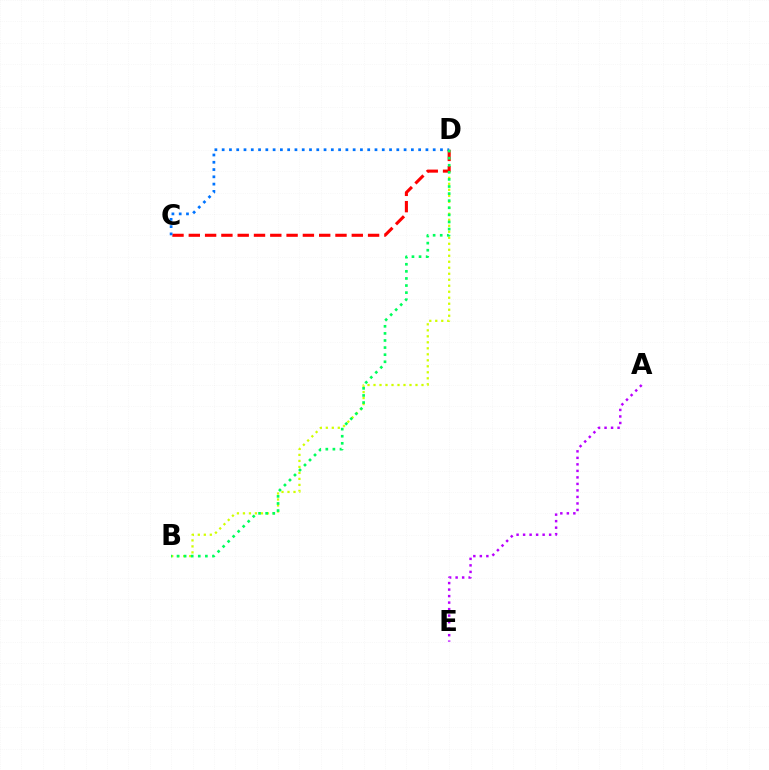{('B', 'D'): [{'color': '#d1ff00', 'line_style': 'dotted', 'thickness': 1.63}, {'color': '#00ff5c', 'line_style': 'dotted', 'thickness': 1.93}], ('C', 'D'): [{'color': '#ff0000', 'line_style': 'dashed', 'thickness': 2.21}, {'color': '#0074ff', 'line_style': 'dotted', 'thickness': 1.98}], ('A', 'E'): [{'color': '#b900ff', 'line_style': 'dotted', 'thickness': 1.77}]}